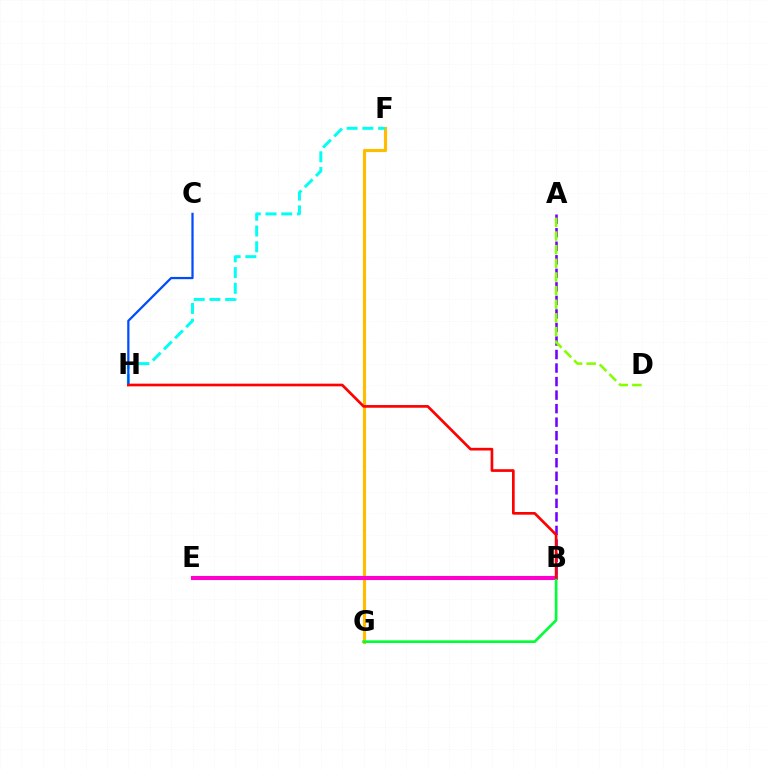{('F', 'G'): [{'color': '#ffbd00', 'line_style': 'solid', 'thickness': 2.26}], ('A', 'B'): [{'color': '#7200ff', 'line_style': 'dashed', 'thickness': 1.84}], ('B', 'E'): [{'color': '#ff00cf', 'line_style': 'solid', 'thickness': 2.95}], ('B', 'G'): [{'color': '#00ff39', 'line_style': 'solid', 'thickness': 1.92}], ('F', 'H'): [{'color': '#00fff6', 'line_style': 'dashed', 'thickness': 2.14}], ('A', 'D'): [{'color': '#84ff00', 'line_style': 'dashed', 'thickness': 1.85}], ('C', 'H'): [{'color': '#004bff', 'line_style': 'solid', 'thickness': 1.61}], ('B', 'H'): [{'color': '#ff0000', 'line_style': 'solid', 'thickness': 1.93}]}